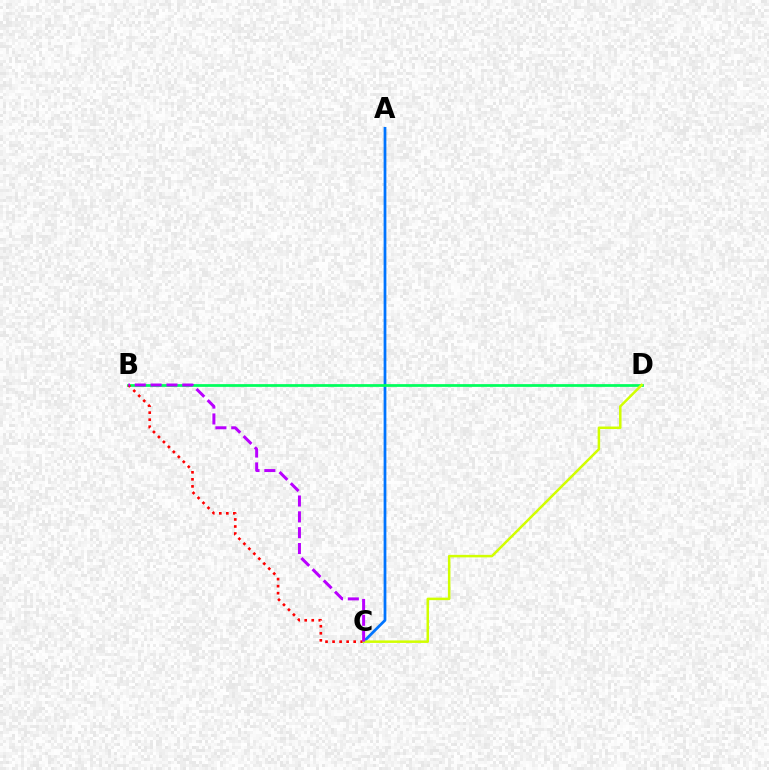{('A', 'C'): [{'color': '#0074ff', 'line_style': 'solid', 'thickness': 1.98}], ('B', 'D'): [{'color': '#00ff5c', 'line_style': 'solid', 'thickness': 1.98}], ('B', 'C'): [{'color': '#ff0000', 'line_style': 'dotted', 'thickness': 1.91}, {'color': '#b900ff', 'line_style': 'dashed', 'thickness': 2.15}], ('C', 'D'): [{'color': '#d1ff00', 'line_style': 'solid', 'thickness': 1.81}]}